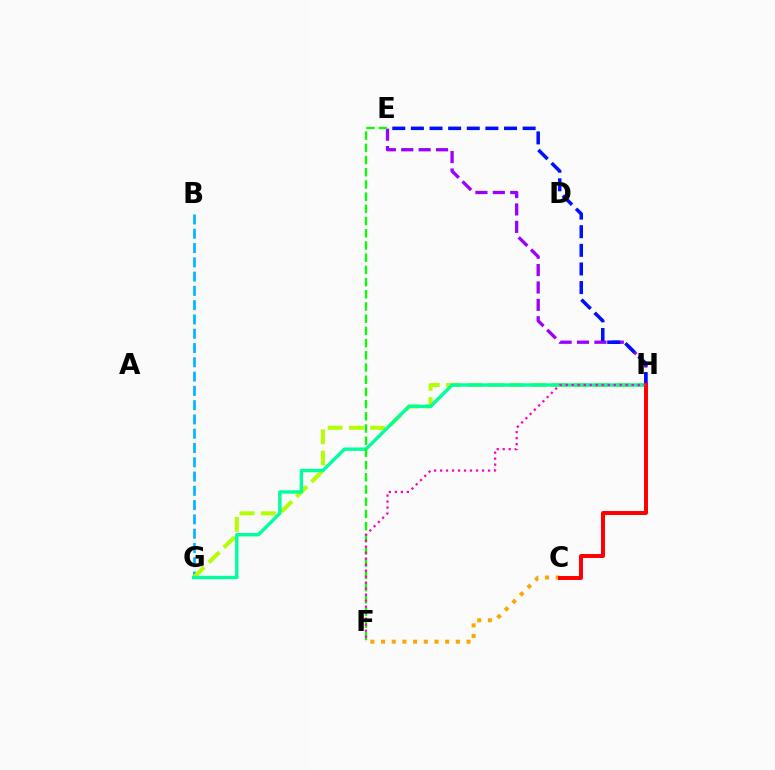{('B', 'G'): [{'color': '#00b5ff', 'line_style': 'dashed', 'thickness': 1.94}], ('E', 'H'): [{'color': '#9b00ff', 'line_style': 'dashed', 'thickness': 2.36}, {'color': '#0010ff', 'line_style': 'dashed', 'thickness': 2.53}], ('C', 'F'): [{'color': '#ffa500', 'line_style': 'dotted', 'thickness': 2.9}], ('G', 'H'): [{'color': '#b3ff00', 'line_style': 'dashed', 'thickness': 2.88}, {'color': '#00ff9d', 'line_style': 'solid', 'thickness': 2.44}], ('E', 'F'): [{'color': '#08ff00', 'line_style': 'dashed', 'thickness': 1.66}], ('C', 'H'): [{'color': '#ff0000', 'line_style': 'solid', 'thickness': 2.85}], ('F', 'H'): [{'color': '#ff00bd', 'line_style': 'dotted', 'thickness': 1.63}]}